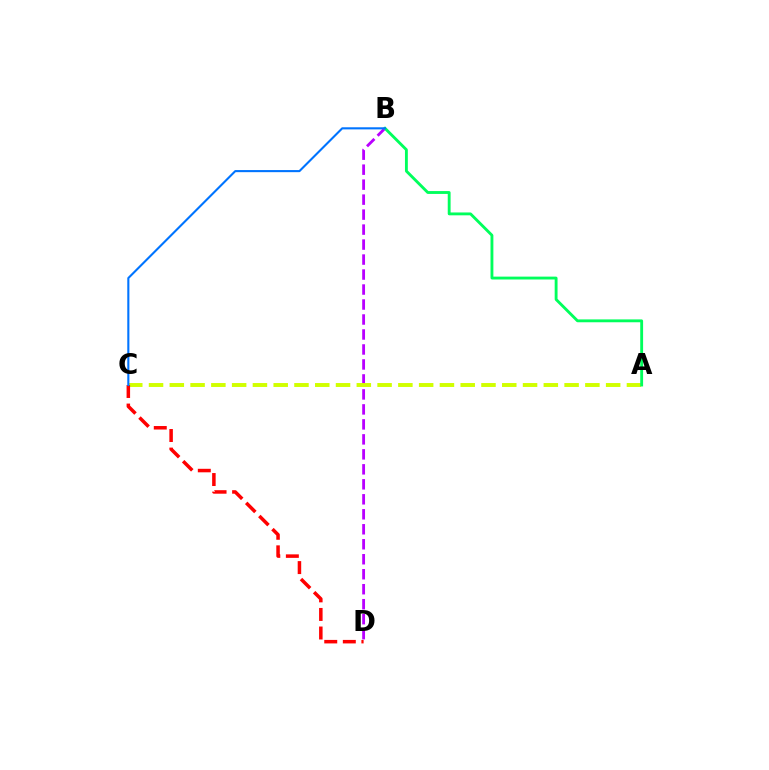{('B', 'D'): [{'color': '#b900ff', 'line_style': 'dashed', 'thickness': 2.04}], ('A', 'C'): [{'color': '#d1ff00', 'line_style': 'dashed', 'thickness': 2.82}], ('C', 'D'): [{'color': '#ff0000', 'line_style': 'dashed', 'thickness': 2.52}], ('A', 'B'): [{'color': '#00ff5c', 'line_style': 'solid', 'thickness': 2.06}], ('B', 'C'): [{'color': '#0074ff', 'line_style': 'solid', 'thickness': 1.51}]}